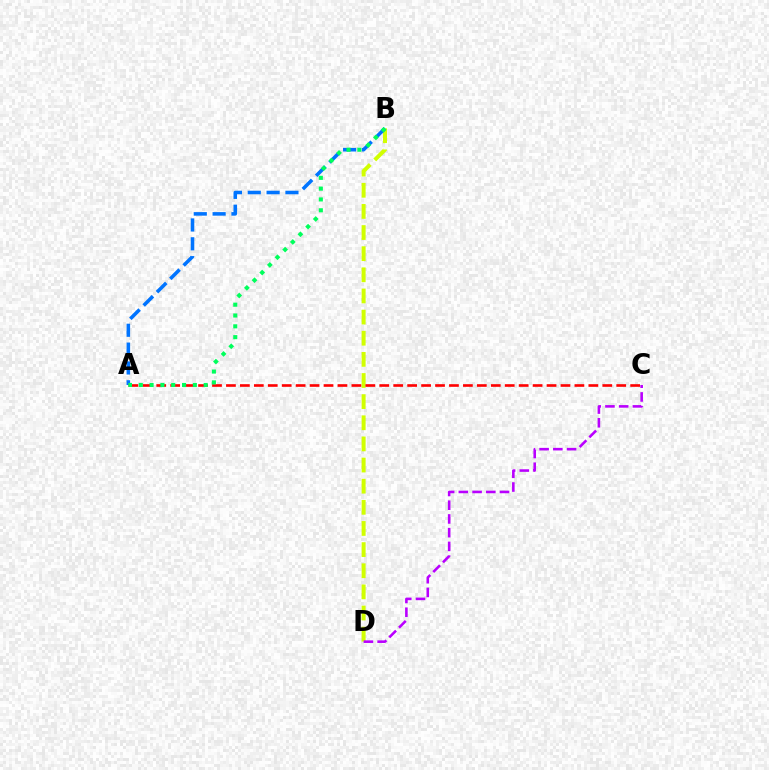{('B', 'D'): [{'color': '#d1ff00', 'line_style': 'dashed', 'thickness': 2.87}], ('A', 'B'): [{'color': '#0074ff', 'line_style': 'dashed', 'thickness': 2.56}, {'color': '#00ff5c', 'line_style': 'dotted', 'thickness': 2.94}], ('C', 'D'): [{'color': '#b900ff', 'line_style': 'dashed', 'thickness': 1.86}], ('A', 'C'): [{'color': '#ff0000', 'line_style': 'dashed', 'thickness': 1.89}]}